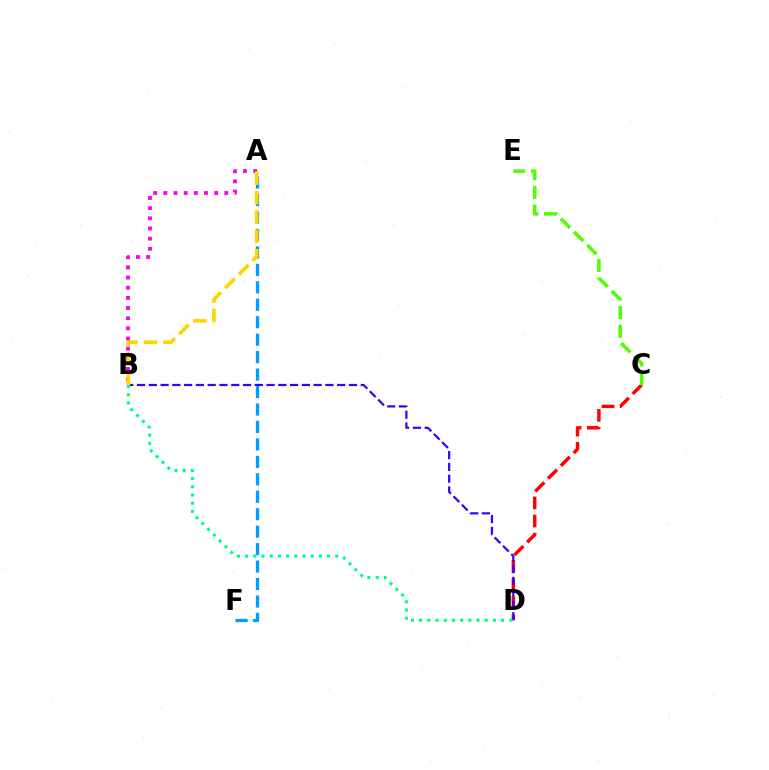{('C', 'D'): [{'color': '#ff0000', 'line_style': 'dashed', 'thickness': 2.46}], ('B', 'D'): [{'color': '#3700ff', 'line_style': 'dashed', 'thickness': 1.6}, {'color': '#00ff86', 'line_style': 'dotted', 'thickness': 2.23}], ('A', 'F'): [{'color': '#009eff', 'line_style': 'dashed', 'thickness': 2.37}], ('A', 'B'): [{'color': '#ff00ed', 'line_style': 'dotted', 'thickness': 2.76}, {'color': '#ffd500', 'line_style': 'dashed', 'thickness': 2.63}], ('C', 'E'): [{'color': '#4fff00', 'line_style': 'dashed', 'thickness': 2.54}]}